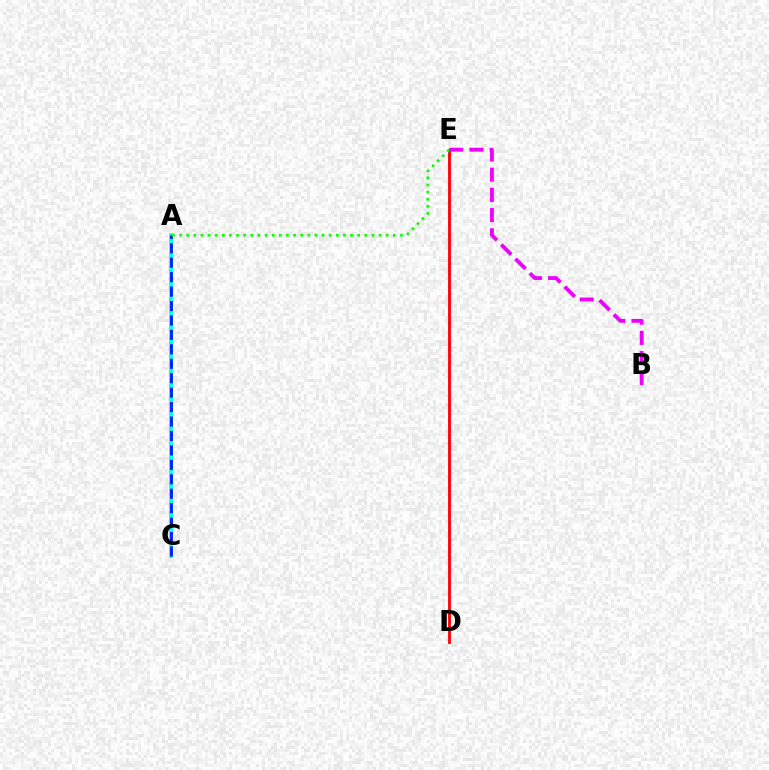{('A', 'C'): [{'color': '#fcf500', 'line_style': 'dotted', 'thickness': 2.87}, {'color': '#00fff6', 'line_style': 'solid', 'thickness': 2.77}, {'color': '#0010ff', 'line_style': 'dashed', 'thickness': 1.96}], ('D', 'E'): [{'color': '#ff0000', 'line_style': 'solid', 'thickness': 2.04}], ('A', 'E'): [{'color': '#08ff00', 'line_style': 'dotted', 'thickness': 1.94}], ('B', 'E'): [{'color': '#ee00ff', 'line_style': 'dashed', 'thickness': 2.75}]}